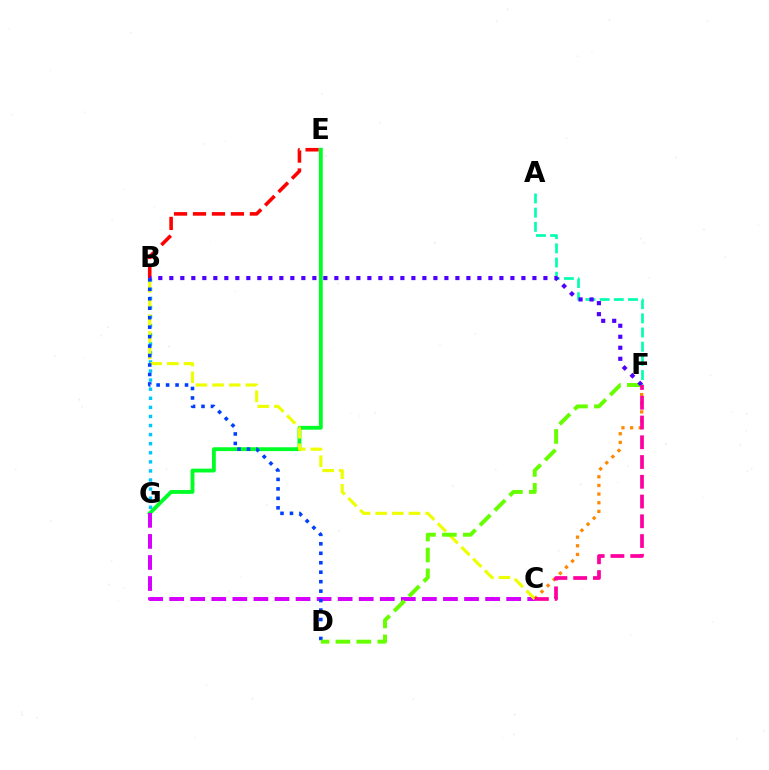{('B', 'G'): [{'color': '#00c7ff', 'line_style': 'dotted', 'thickness': 2.47}], ('E', 'G'): [{'color': '#00ff27', 'line_style': 'solid', 'thickness': 2.77}], ('C', 'G'): [{'color': '#d600ff', 'line_style': 'dashed', 'thickness': 2.86}], ('B', 'C'): [{'color': '#eeff00', 'line_style': 'dashed', 'thickness': 2.26}], ('A', 'F'): [{'color': '#00ffaf', 'line_style': 'dashed', 'thickness': 1.93}], ('B', 'E'): [{'color': '#ff0000', 'line_style': 'dashed', 'thickness': 2.58}], ('B', 'D'): [{'color': '#003fff', 'line_style': 'dotted', 'thickness': 2.57}], ('C', 'F'): [{'color': '#ff8800', 'line_style': 'dotted', 'thickness': 2.35}, {'color': '#ff00a0', 'line_style': 'dashed', 'thickness': 2.68}], ('D', 'F'): [{'color': '#66ff00', 'line_style': 'dashed', 'thickness': 2.84}], ('B', 'F'): [{'color': '#4f00ff', 'line_style': 'dotted', 'thickness': 2.99}]}